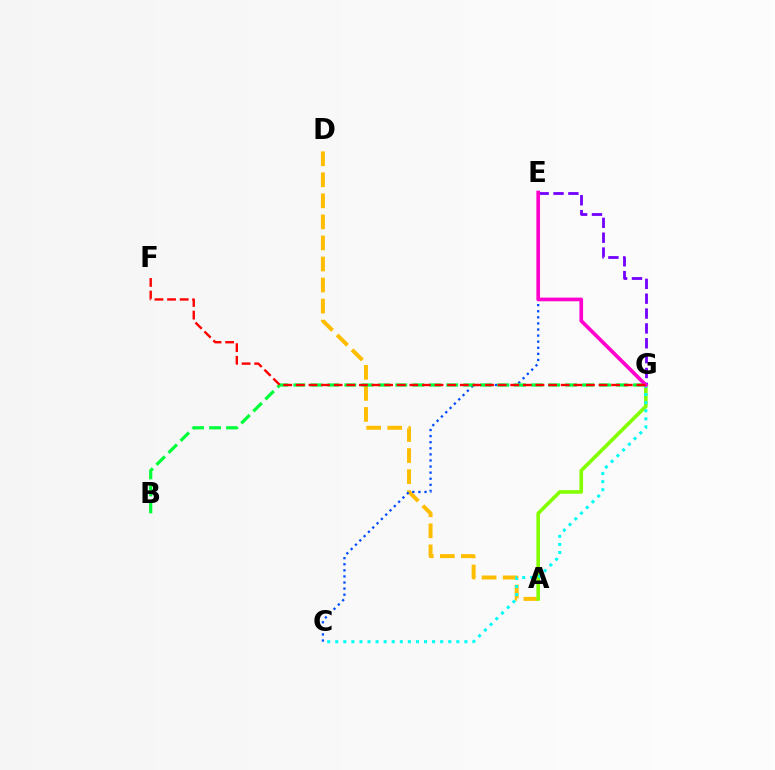{('A', 'D'): [{'color': '#ffbd00', 'line_style': 'dashed', 'thickness': 2.86}], ('A', 'G'): [{'color': '#84ff00', 'line_style': 'solid', 'thickness': 2.6}], ('C', 'E'): [{'color': '#004bff', 'line_style': 'dotted', 'thickness': 1.65}], ('B', 'G'): [{'color': '#00ff39', 'line_style': 'dashed', 'thickness': 2.31}], ('C', 'G'): [{'color': '#00fff6', 'line_style': 'dotted', 'thickness': 2.19}], ('E', 'G'): [{'color': '#7200ff', 'line_style': 'dashed', 'thickness': 2.02}, {'color': '#ff00cf', 'line_style': 'solid', 'thickness': 2.64}], ('F', 'G'): [{'color': '#ff0000', 'line_style': 'dashed', 'thickness': 1.71}]}